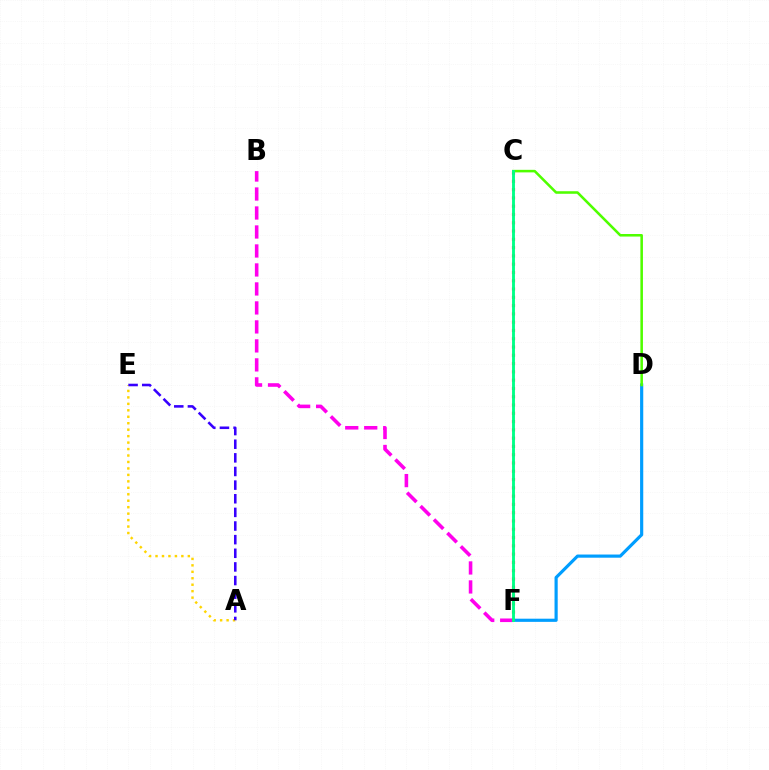{('D', 'F'): [{'color': '#009eff', 'line_style': 'solid', 'thickness': 2.28}], ('B', 'F'): [{'color': '#ff00ed', 'line_style': 'dashed', 'thickness': 2.58}], ('A', 'E'): [{'color': '#ffd500', 'line_style': 'dotted', 'thickness': 1.75}, {'color': '#3700ff', 'line_style': 'dashed', 'thickness': 1.85}], ('C', 'F'): [{'color': '#ff0000', 'line_style': 'dotted', 'thickness': 2.25}, {'color': '#00ff86', 'line_style': 'solid', 'thickness': 2.07}], ('C', 'D'): [{'color': '#4fff00', 'line_style': 'solid', 'thickness': 1.84}]}